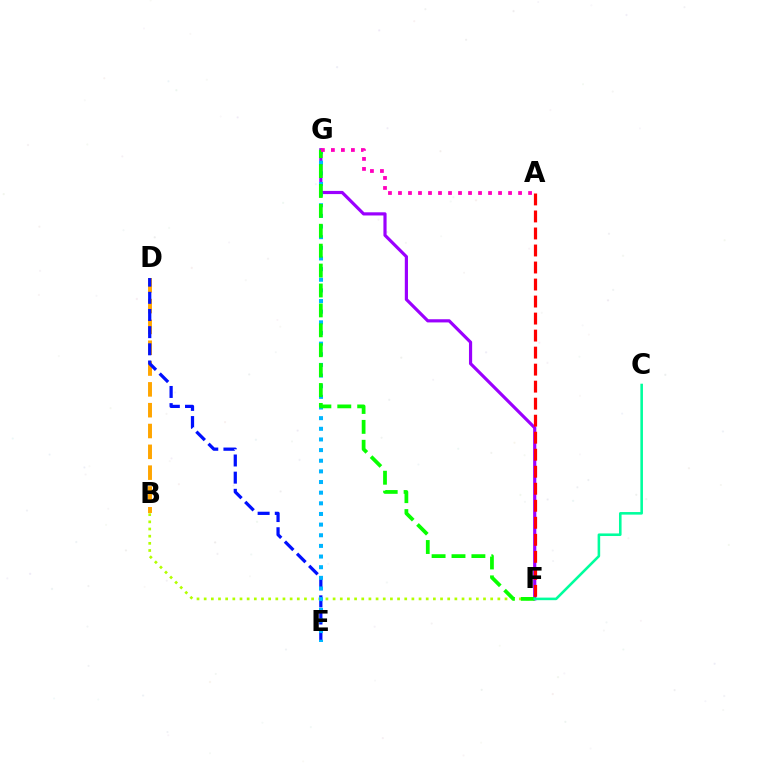{('B', 'D'): [{'color': '#ffa500', 'line_style': 'dashed', 'thickness': 2.83}], ('D', 'E'): [{'color': '#0010ff', 'line_style': 'dashed', 'thickness': 2.33}], ('F', 'G'): [{'color': '#9b00ff', 'line_style': 'solid', 'thickness': 2.29}, {'color': '#08ff00', 'line_style': 'dashed', 'thickness': 2.7}], ('B', 'F'): [{'color': '#b3ff00', 'line_style': 'dotted', 'thickness': 1.95}], ('E', 'G'): [{'color': '#00b5ff', 'line_style': 'dotted', 'thickness': 2.89}], ('A', 'F'): [{'color': '#ff0000', 'line_style': 'dashed', 'thickness': 2.31}], ('C', 'F'): [{'color': '#00ff9d', 'line_style': 'solid', 'thickness': 1.86}], ('A', 'G'): [{'color': '#ff00bd', 'line_style': 'dotted', 'thickness': 2.72}]}